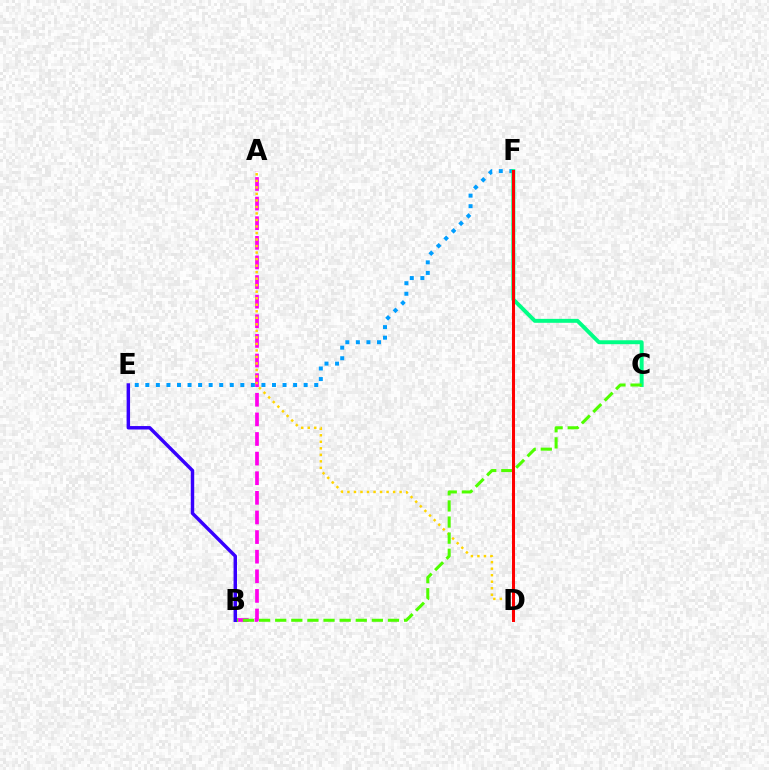{('E', 'F'): [{'color': '#009eff', 'line_style': 'dotted', 'thickness': 2.87}], ('A', 'B'): [{'color': '#ff00ed', 'line_style': 'dashed', 'thickness': 2.66}], ('A', 'D'): [{'color': '#ffd500', 'line_style': 'dotted', 'thickness': 1.77}], ('C', 'F'): [{'color': '#00ff86', 'line_style': 'solid', 'thickness': 2.83}], ('B', 'C'): [{'color': '#4fff00', 'line_style': 'dashed', 'thickness': 2.19}], ('D', 'F'): [{'color': '#ff0000', 'line_style': 'solid', 'thickness': 2.19}], ('B', 'E'): [{'color': '#3700ff', 'line_style': 'solid', 'thickness': 2.48}]}